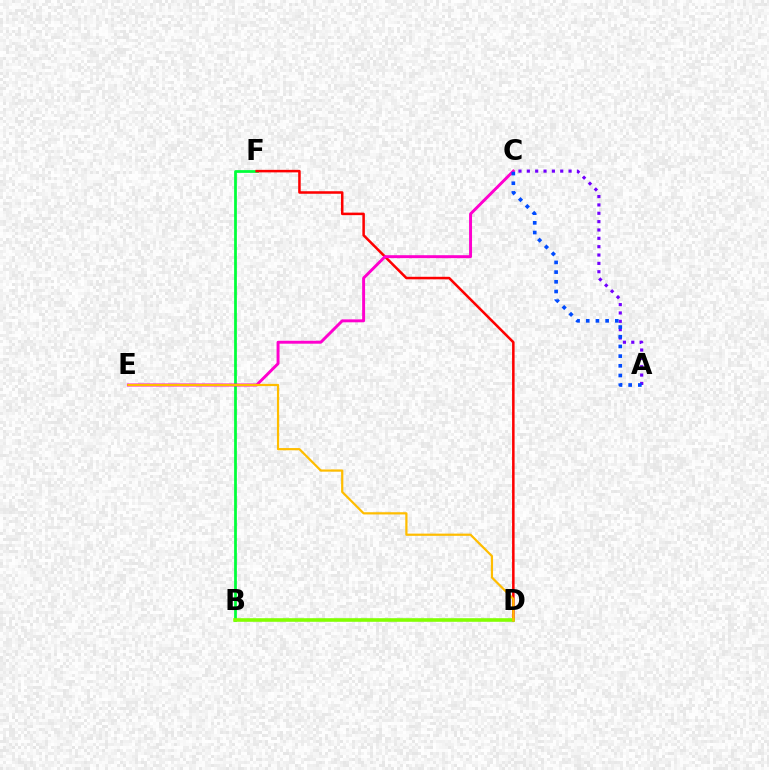{('B', 'D'): [{'color': '#00fff6', 'line_style': 'dotted', 'thickness': 1.61}, {'color': '#84ff00', 'line_style': 'solid', 'thickness': 2.59}], ('B', 'F'): [{'color': '#00ff39', 'line_style': 'solid', 'thickness': 1.98}], ('D', 'F'): [{'color': '#ff0000', 'line_style': 'solid', 'thickness': 1.82}], ('A', 'C'): [{'color': '#7200ff', 'line_style': 'dotted', 'thickness': 2.27}, {'color': '#004bff', 'line_style': 'dotted', 'thickness': 2.63}], ('C', 'E'): [{'color': '#ff00cf', 'line_style': 'solid', 'thickness': 2.12}], ('D', 'E'): [{'color': '#ffbd00', 'line_style': 'solid', 'thickness': 1.6}]}